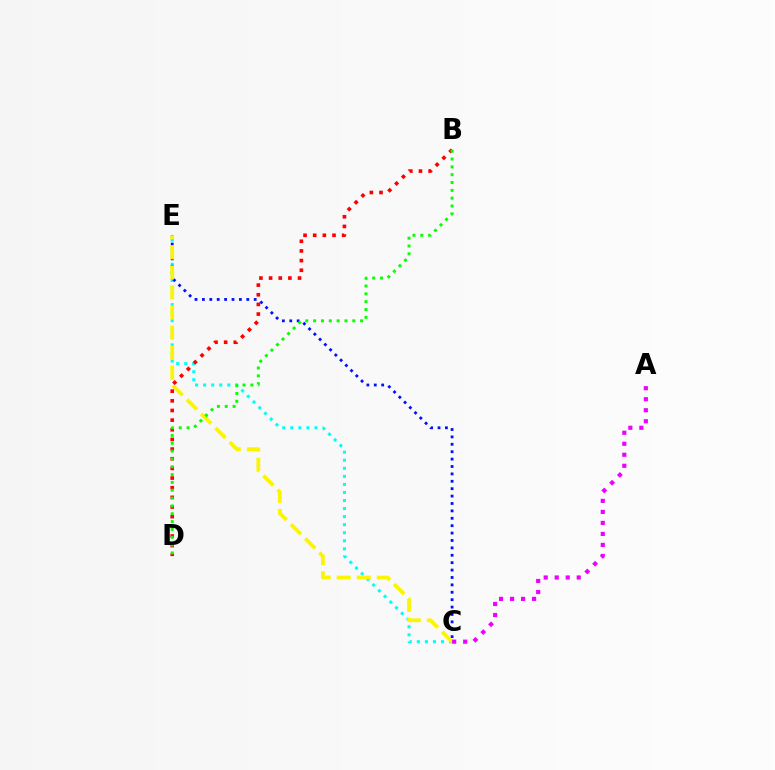{('C', 'E'): [{'color': '#00fff6', 'line_style': 'dotted', 'thickness': 2.19}, {'color': '#0010ff', 'line_style': 'dotted', 'thickness': 2.01}, {'color': '#fcf500', 'line_style': 'dashed', 'thickness': 2.72}], ('B', 'D'): [{'color': '#ff0000', 'line_style': 'dotted', 'thickness': 2.62}, {'color': '#08ff00', 'line_style': 'dotted', 'thickness': 2.13}], ('A', 'C'): [{'color': '#ee00ff', 'line_style': 'dotted', 'thickness': 2.99}]}